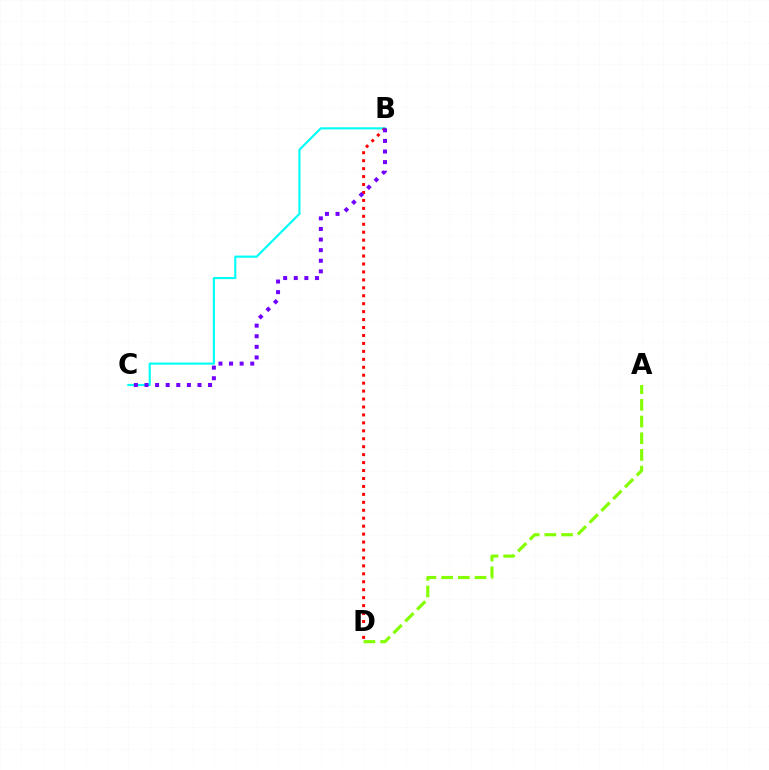{('B', 'C'): [{'color': '#00fff6', 'line_style': 'solid', 'thickness': 1.54}, {'color': '#7200ff', 'line_style': 'dotted', 'thickness': 2.88}], ('B', 'D'): [{'color': '#ff0000', 'line_style': 'dotted', 'thickness': 2.16}], ('A', 'D'): [{'color': '#84ff00', 'line_style': 'dashed', 'thickness': 2.27}]}